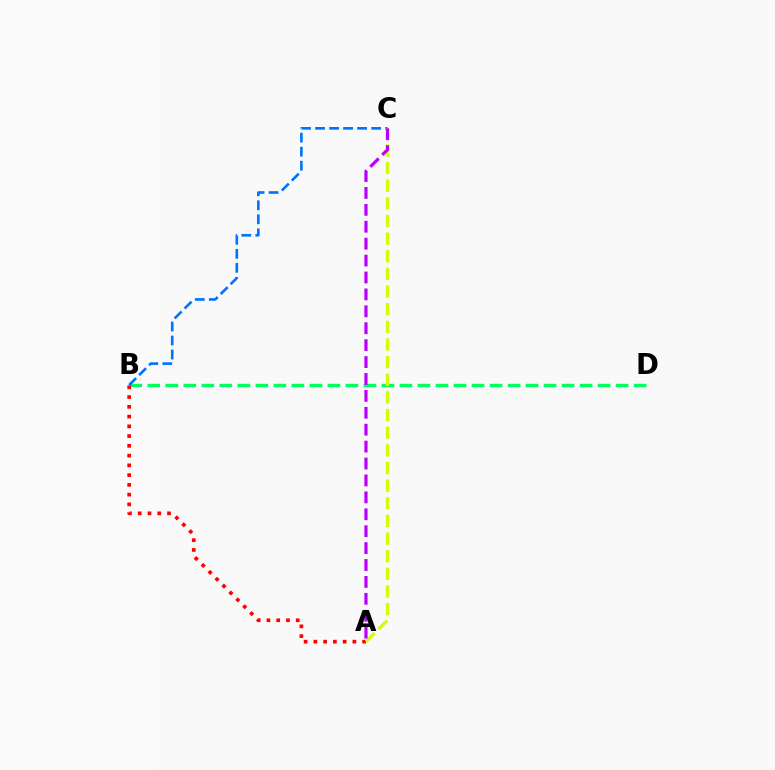{('B', 'D'): [{'color': '#00ff5c', 'line_style': 'dashed', 'thickness': 2.45}], ('B', 'C'): [{'color': '#0074ff', 'line_style': 'dashed', 'thickness': 1.9}], ('A', 'B'): [{'color': '#ff0000', 'line_style': 'dotted', 'thickness': 2.65}], ('A', 'C'): [{'color': '#d1ff00', 'line_style': 'dashed', 'thickness': 2.4}, {'color': '#b900ff', 'line_style': 'dashed', 'thickness': 2.3}]}